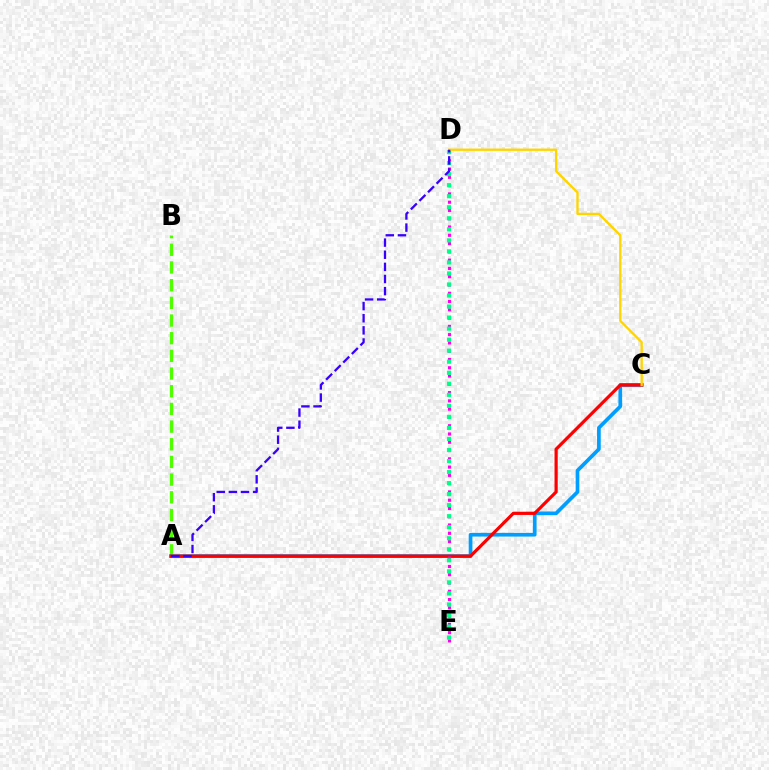{('A', 'B'): [{'color': '#4fff00', 'line_style': 'dashed', 'thickness': 2.4}], ('A', 'C'): [{'color': '#009eff', 'line_style': 'solid', 'thickness': 2.66}, {'color': '#ff0000', 'line_style': 'solid', 'thickness': 2.3}], ('D', 'E'): [{'color': '#ff00ed', 'line_style': 'dotted', 'thickness': 2.25}, {'color': '#00ff86', 'line_style': 'dotted', 'thickness': 3.0}], ('C', 'D'): [{'color': '#ffd500', 'line_style': 'solid', 'thickness': 1.68}], ('A', 'D'): [{'color': '#3700ff', 'line_style': 'dashed', 'thickness': 1.65}]}